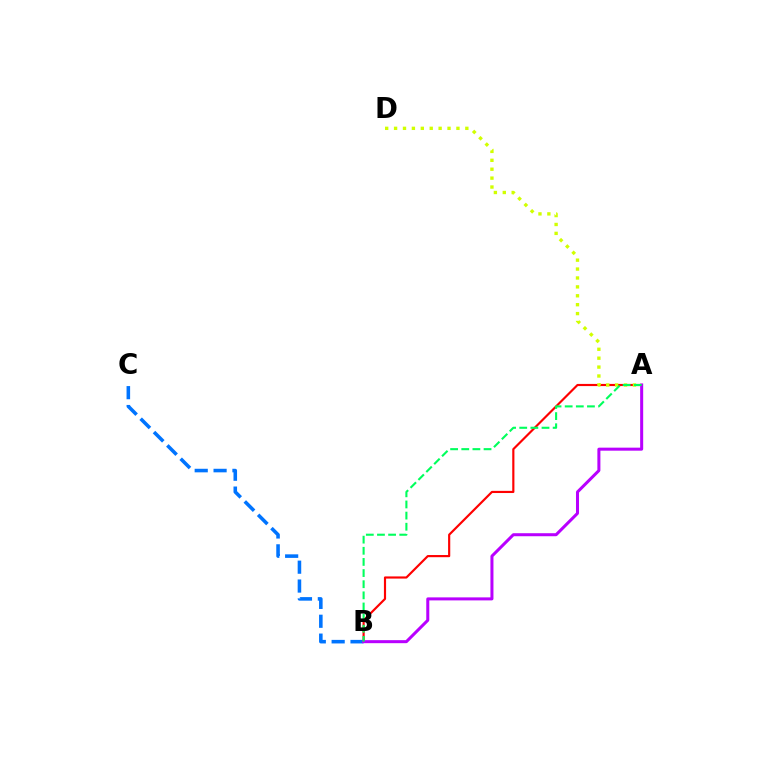{('B', 'C'): [{'color': '#0074ff', 'line_style': 'dashed', 'thickness': 2.56}], ('A', 'B'): [{'color': '#ff0000', 'line_style': 'solid', 'thickness': 1.56}, {'color': '#b900ff', 'line_style': 'solid', 'thickness': 2.17}, {'color': '#00ff5c', 'line_style': 'dashed', 'thickness': 1.51}], ('A', 'D'): [{'color': '#d1ff00', 'line_style': 'dotted', 'thickness': 2.42}]}